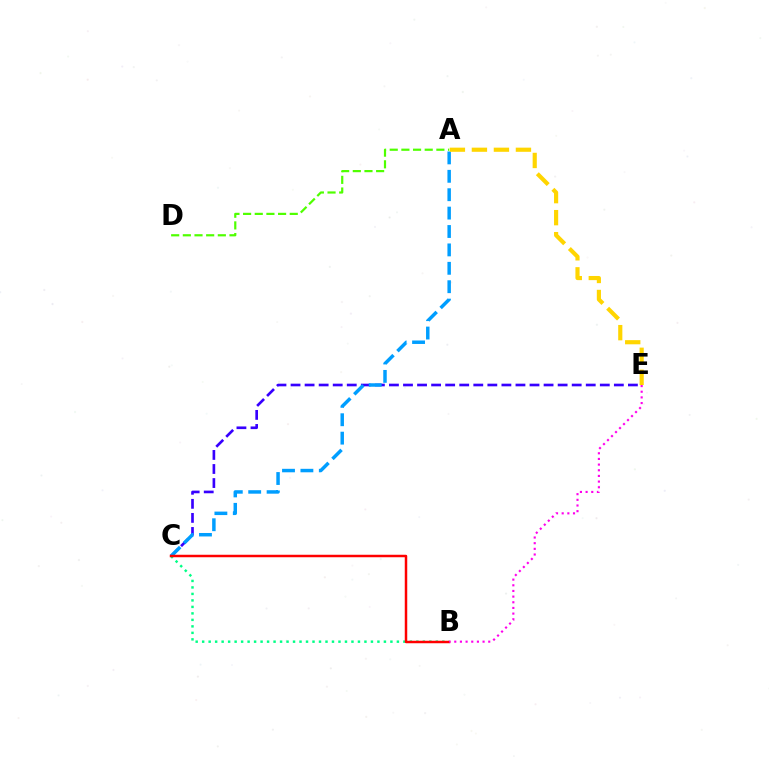{('C', 'E'): [{'color': '#3700ff', 'line_style': 'dashed', 'thickness': 1.91}], ('A', 'C'): [{'color': '#009eff', 'line_style': 'dashed', 'thickness': 2.5}], ('B', 'C'): [{'color': '#00ff86', 'line_style': 'dotted', 'thickness': 1.76}, {'color': '#ff0000', 'line_style': 'solid', 'thickness': 1.79}], ('A', 'E'): [{'color': '#ffd500', 'line_style': 'dashed', 'thickness': 2.99}], ('B', 'E'): [{'color': '#ff00ed', 'line_style': 'dotted', 'thickness': 1.54}], ('A', 'D'): [{'color': '#4fff00', 'line_style': 'dashed', 'thickness': 1.58}]}